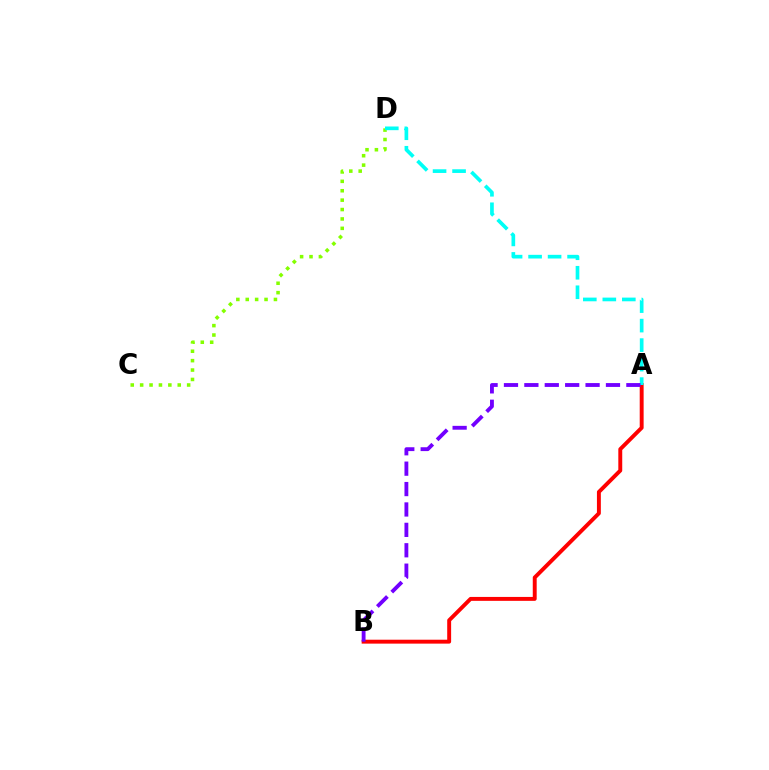{('C', 'D'): [{'color': '#84ff00', 'line_style': 'dotted', 'thickness': 2.55}], ('A', 'B'): [{'color': '#ff0000', 'line_style': 'solid', 'thickness': 2.82}, {'color': '#7200ff', 'line_style': 'dashed', 'thickness': 2.77}], ('A', 'D'): [{'color': '#00fff6', 'line_style': 'dashed', 'thickness': 2.65}]}